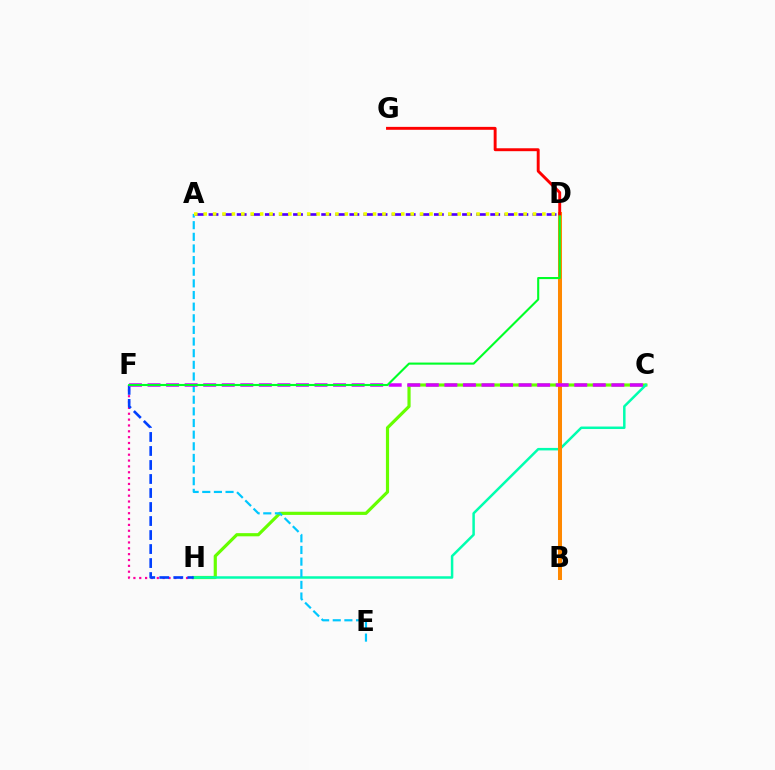{('F', 'H'): [{'color': '#ff00a0', 'line_style': 'dotted', 'thickness': 1.59}, {'color': '#003fff', 'line_style': 'dashed', 'thickness': 1.9}], ('C', 'H'): [{'color': '#66ff00', 'line_style': 'solid', 'thickness': 2.28}, {'color': '#00ffaf', 'line_style': 'solid', 'thickness': 1.8}], ('A', 'D'): [{'color': '#4f00ff', 'line_style': 'dashed', 'thickness': 1.91}, {'color': '#eeff00', 'line_style': 'dotted', 'thickness': 2.56}], ('B', 'D'): [{'color': '#ff8800', 'line_style': 'solid', 'thickness': 2.89}], ('A', 'E'): [{'color': '#00c7ff', 'line_style': 'dashed', 'thickness': 1.58}], ('C', 'F'): [{'color': '#d600ff', 'line_style': 'dashed', 'thickness': 2.52}], ('D', 'F'): [{'color': '#00ff27', 'line_style': 'solid', 'thickness': 1.52}], ('D', 'G'): [{'color': '#ff0000', 'line_style': 'solid', 'thickness': 2.1}]}